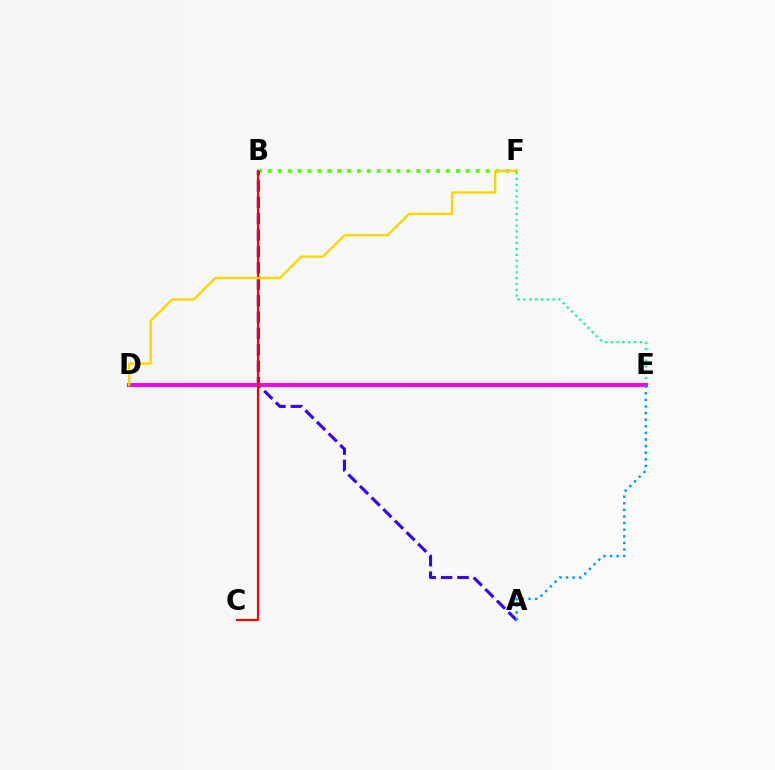{('E', 'F'): [{'color': '#00ff86', 'line_style': 'dotted', 'thickness': 1.58}], ('B', 'F'): [{'color': '#4fff00', 'line_style': 'dotted', 'thickness': 2.69}], ('A', 'B'): [{'color': '#3700ff', 'line_style': 'dashed', 'thickness': 2.23}], ('D', 'E'): [{'color': '#ff00ed', 'line_style': 'solid', 'thickness': 2.91}], ('B', 'C'): [{'color': '#ff0000', 'line_style': 'solid', 'thickness': 1.57}], ('D', 'F'): [{'color': '#ffd500', 'line_style': 'solid', 'thickness': 1.71}], ('A', 'E'): [{'color': '#009eff', 'line_style': 'dotted', 'thickness': 1.8}]}